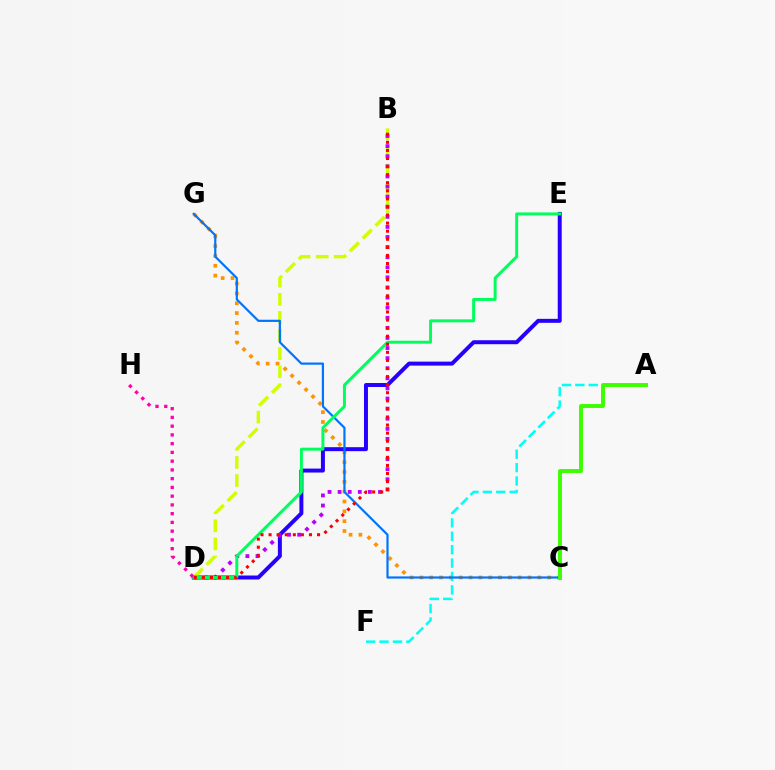{('C', 'G'): [{'color': '#ff9400', 'line_style': 'dotted', 'thickness': 2.67}, {'color': '#0074ff', 'line_style': 'solid', 'thickness': 1.58}], ('A', 'F'): [{'color': '#00fff6', 'line_style': 'dashed', 'thickness': 1.82}], ('D', 'E'): [{'color': '#2500ff', 'line_style': 'solid', 'thickness': 2.86}, {'color': '#00ff5c', 'line_style': 'solid', 'thickness': 2.13}], ('B', 'D'): [{'color': '#d1ff00', 'line_style': 'dashed', 'thickness': 2.46}, {'color': '#b900ff', 'line_style': 'dotted', 'thickness': 2.74}, {'color': '#ff0000', 'line_style': 'dotted', 'thickness': 2.19}], ('A', 'C'): [{'color': '#3dff00', 'line_style': 'solid', 'thickness': 2.82}], ('D', 'H'): [{'color': '#ff00ac', 'line_style': 'dotted', 'thickness': 2.38}]}